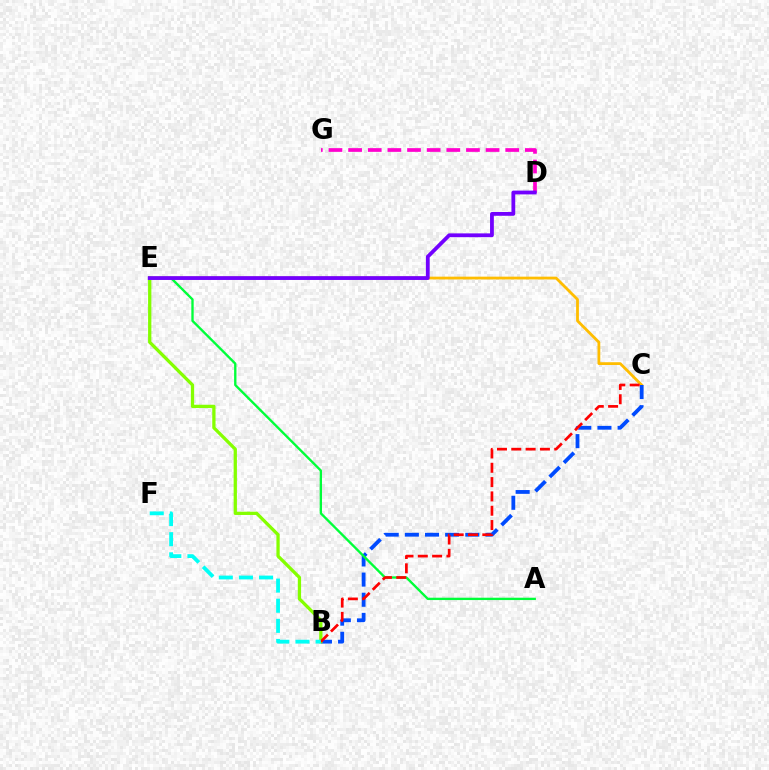{('C', 'E'): [{'color': '#ffbd00', 'line_style': 'solid', 'thickness': 2.01}], ('B', 'C'): [{'color': '#004bff', 'line_style': 'dashed', 'thickness': 2.74}, {'color': '#ff0000', 'line_style': 'dashed', 'thickness': 1.94}], ('A', 'E'): [{'color': '#00ff39', 'line_style': 'solid', 'thickness': 1.69}], ('D', 'G'): [{'color': '#ff00cf', 'line_style': 'dashed', 'thickness': 2.67}], ('B', 'E'): [{'color': '#84ff00', 'line_style': 'solid', 'thickness': 2.36}], ('D', 'E'): [{'color': '#7200ff', 'line_style': 'solid', 'thickness': 2.73}], ('B', 'F'): [{'color': '#00fff6', 'line_style': 'dashed', 'thickness': 2.73}]}